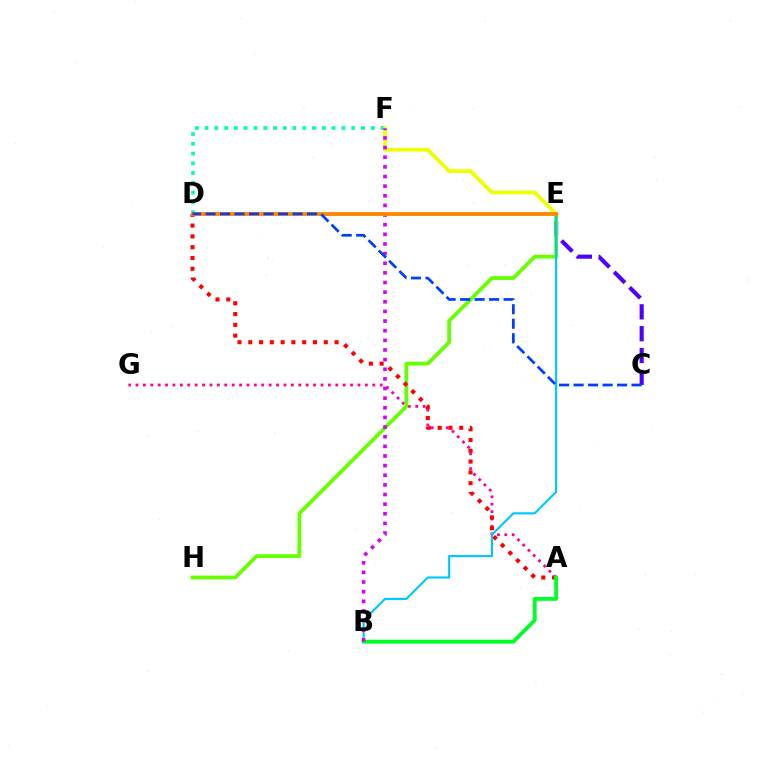{('C', 'E'): [{'color': '#4f00ff', 'line_style': 'dashed', 'thickness': 2.97}], ('A', 'G'): [{'color': '#ff00a0', 'line_style': 'dotted', 'thickness': 2.01}], ('D', 'F'): [{'color': '#00ffaf', 'line_style': 'dotted', 'thickness': 2.65}], ('E', 'H'): [{'color': '#66ff00', 'line_style': 'solid', 'thickness': 2.71}], ('A', 'D'): [{'color': '#ff0000', 'line_style': 'dotted', 'thickness': 2.93}], ('E', 'F'): [{'color': '#eeff00', 'line_style': 'solid', 'thickness': 2.69}], ('B', 'E'): [{'color': '#00c7ff', 'line_style': 'solid', 'thickness': 1.54}], ('A', 'B'): [{'color': '#00ff27', 'line_style': 'solid', 'thickness': 2.77}], ('B', 'F'): [{'color': '#d600ff', 'line_style': 'dotted', 'thickness': 2.62}], ('D', 'E'): [{'color': '#ff8800', 'line_style': 'solid', 'thickness': 2.79}], ('C', 'D'): [{'color': '#003fff', 'line_style': 'dashed', 'thickness': 1.97}]}